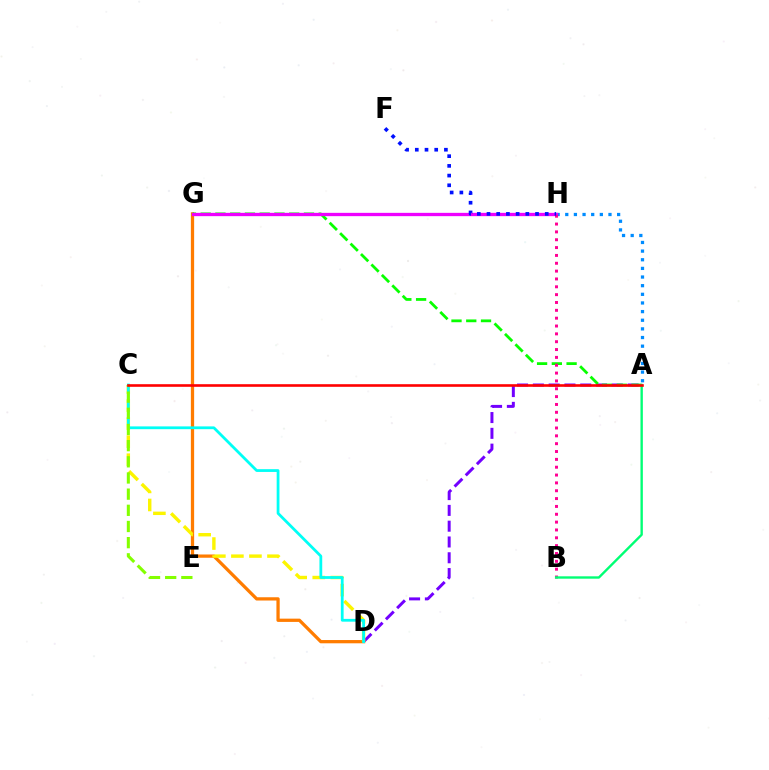{('A', 'D'): [{'color': '#7200ff', 'line_style': 'dashed', 'thickness': 2.15}], ('D', 'G'): [{'color': '#ff7c00', 'line_style': 'solid', 'thickness': 2.35}], ('A', 'H'): [{'color': '#008cff', 'line_style': 'dotted', 'thickness': 2.35}], ('A', 'G'): [{'color': '#08ff00', 'line_style': 'dashed', 'thickness': 2.0}], ('G', 'H'): [{'color': '#ee00ff', 'line_style': 'solid', 'thickness': 2.38}], ('B', 'H'): [{'color': '#ff0094', 'line_style': 'dotted', 'thickness': 2.13}], ('F', 'H'): [{'color': '#0010ff', 'line_style': 'dotted', 'thickness': 2.64}], ('C', 'D'): [{'color': '#fcf500', 'line_style': 'dashed', 'thickness': 2.45}, {'color': '#00fff6', 'line_style': 'solid', 'thickness': 2.0}], ('C', 'E'): [{'color': '#84ff00', 'line_style': 'dashed', 'thickness': 2.2}], ('A', 'B'): [{'color': '#00ff74', 'line_style': 'solid', 'thickness': 1.71}], ('A', 'C'): [{'color': '#ff0000', 'line_style': 'solid', 'thickness': 1.88}]}